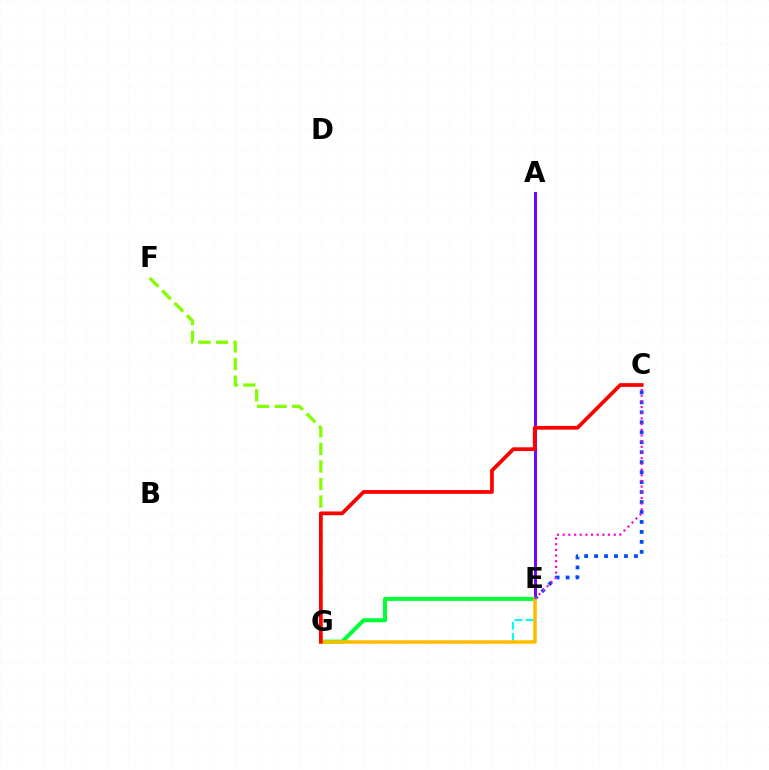{('A', 'E'): [{'color': '#7200ff', 'line_style': 'solid', 'thickness': 2.11}], ('E', 'G'): [{'color': '#00ff39', 'line_style': 'solid', 'thickness': 2.91}, {'color': '#00fff6', 'line_style': 'dashed', 'thickness': 1.52}, {'color': '#ffbd00', 'line_style': 'solid', 'thickness': 2.56}], ('C', 'E'): [{'color': '#004bff', 'line_style': 'dotted', 'thickness': 2.71}, {'color': '#ff00cf', 'line_style': 'dotted', 'thickness': 1.54}], ('F', 'G'): [{'color': '#84ff00', 'line_style': 'dashed', 'thickness': 2.38}], ('C', 'G'): [{'color': '#ff0000', 'line_style': 'solid', 'thickness': 2.68}]}